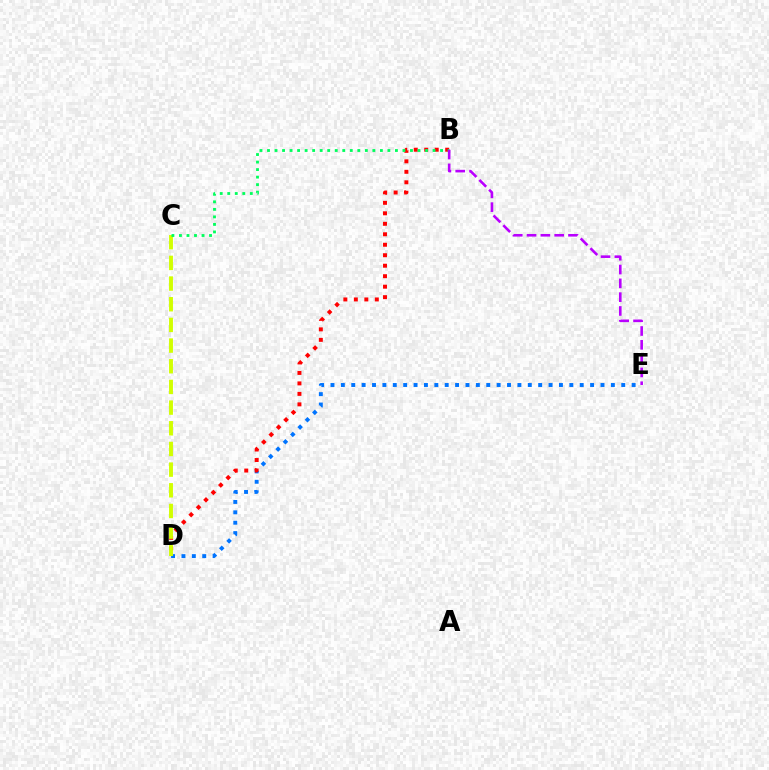{('D', 'E'): [{'color': '#0074ff', 'line_style': 'dotted', 'thickness': 2.82}], ('B', 'D'): [{'color': '#ff0000', 'line_style': 'dotted', 'thickness': 2.85}], ('C', 'D'): [{'color': '#d1ff00', 'line_style': 'dashed', 'thickness': 2.81}], ('B', 'C'): [{'color': '#00ff5c', 'line_style': 'dotted', 'thickness': 2.04}], ('B', 'E'): [{'color': '#b900ff', 'line_style': 'dashed', 'thickness': 1.88}]}